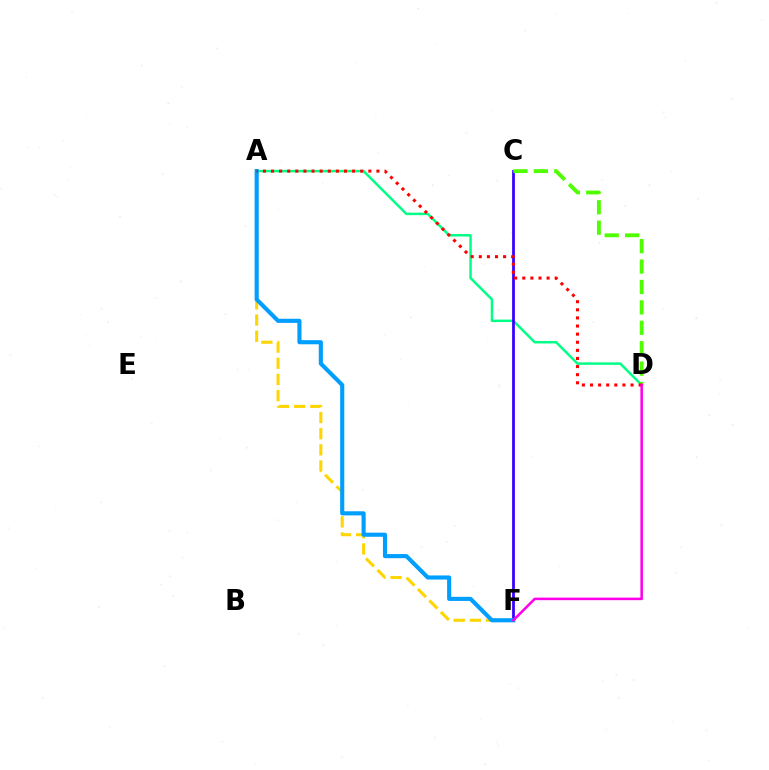{('A', 'F'): [{'color': '#ffd500', 'line_style': 'dashed', 'thickness': 2.2}, {'color': '#009eff', 'line_style': 'solid', 'thickness': 2.96}], ('A', 'D'): [{'color': '#00ff86', 'line_style': 'solid', 'thickness': 1.78}, {'color': '#ff0000', 'line_style': 'dotted', 'thickness': 2.2}], ('C', 'F'): [{'color': '#3700ff', 'line_style': 'solid', 'thickness': 1.98}], ('C', 'D'): [{'color': '#4fff00', 'line_style': 'dashed', 'thickness': 2.77}], ('D', 'F'): [{'color': '#ff00ed', 'line_style': 'solid', 'thickness': 1.83}]}